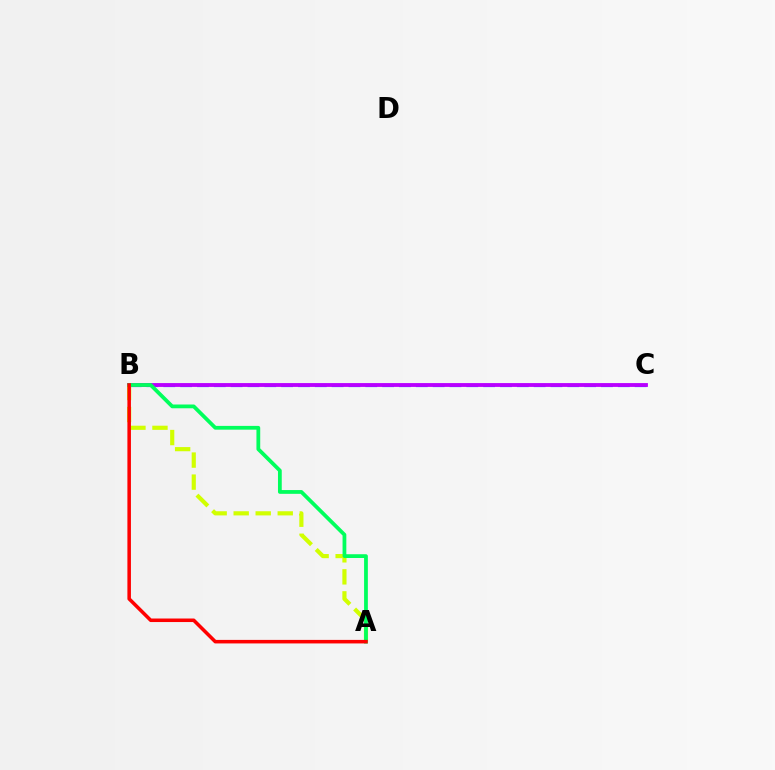{('B', 'C'): [{'color': '#0074ff', 'line_style': 'dashed', 'thickness': 2.29}, {'color': '#b900ff', 'line_style': 'solid', 'thickness': 2.75}], ('A', 'B'): [{'color': '#d1ff00', 'line_style': 'dashed', 'thickness': 2.99}, {'color': '#00ff5c', 'line_style': 'solid', 'thickness': 2.71}, {'color': '#ff0000', 'line_style': 'solid', 'thickness': 2.55}]}